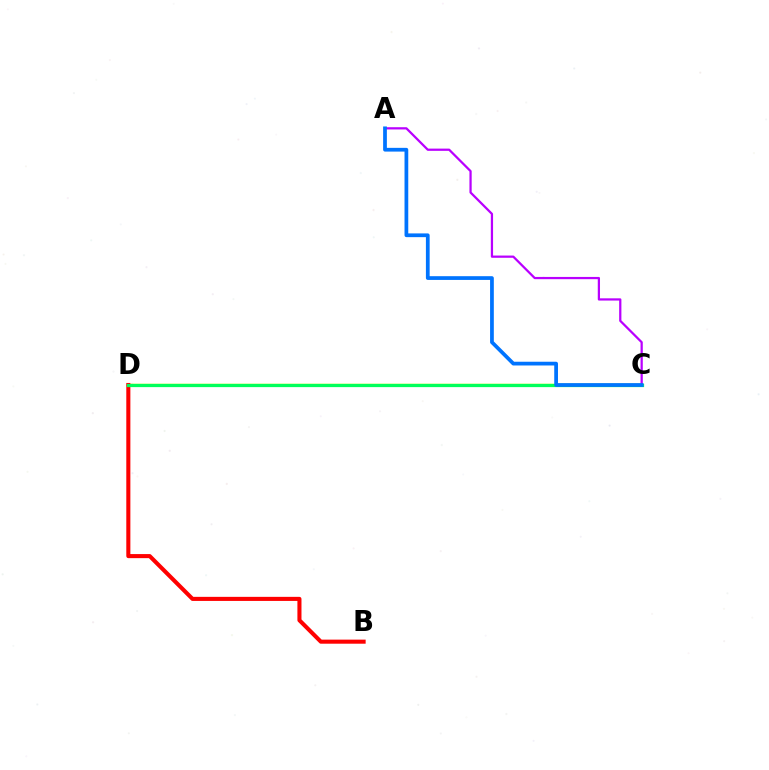{('C', 'D'): [{'color': '#d1ff00', 'line_style': 'solid', 'thickness': 1.78}, {'color': '#00ff5c', 'line_style': 'solid', 'thickness': 2.33}], ('B', 'D'): [{'color': '#ff0000', 'line_style': 'solid', 'thickness': 2.93}], ('A', 'C'): [{'color': '#b900ff', 'line_style': 'solid', 'thickness': 1.61}, {'color': '#0074ff', 'line_style': 'solid', 'thickness': 2.69}]}